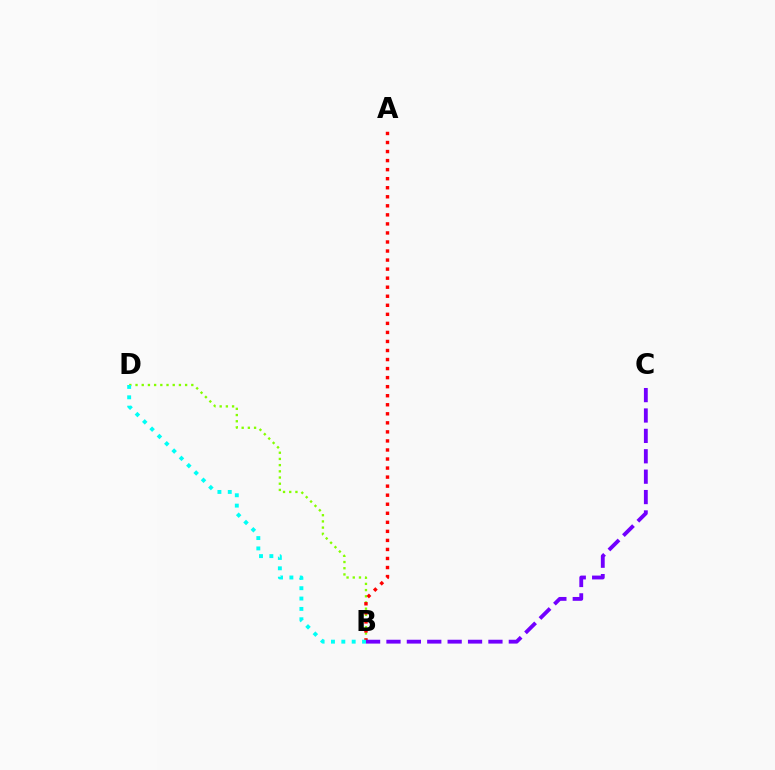{('B', 'D'): [{'color': '#84ff00', 'line_style': 'dotted', 'thickness': 1.68}, {'color': '#00fff6', 'line_style': 'dotted', 'thickness': 2.81}], ('A', 'B'): [{'color': '#ff0000', 'line_style': 'dotted', 'thickness': 2.46}], ('B', 'C'): [{'color': '#7200ff', 'line_style': 'dashed', 'thickness': 2.77}]}